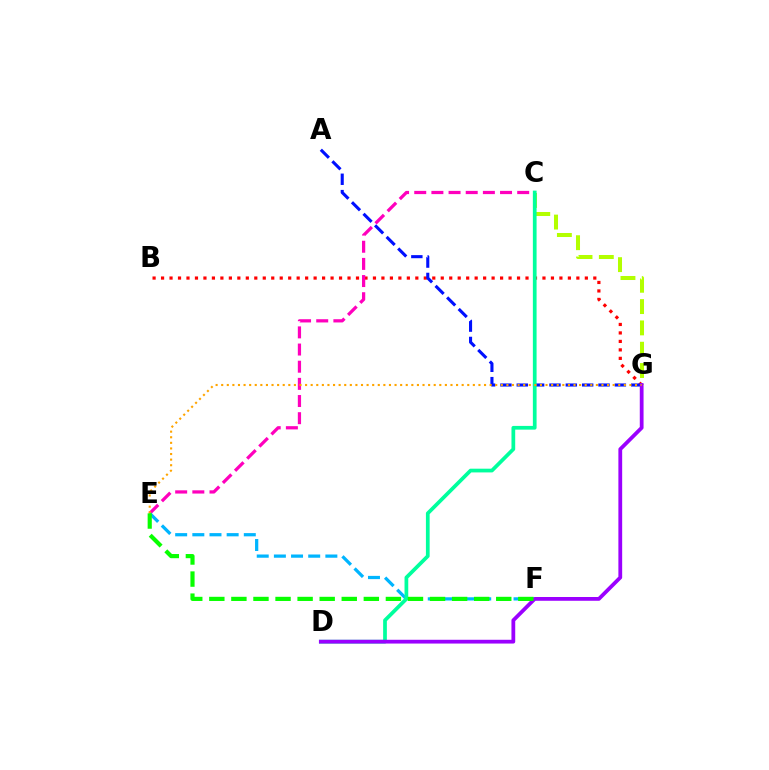{('B', 'G'): [{'color': '#ff0000', 'line_style': 'dotted', 'thickness': 2.3}], ('C', 'E'): [{'color': '#ff00bd', 'line_style': 'dashed', 'thickness': 2.33}], ('E', 'F'): [{'color': '#00b5ff', 'line_style': 'dashed', 'thickness': 2.33}, {'color': '#08ff00', 'line_style': 'dashed', 'thickness': 3.0}], ('A', 'G'): [{'color': '#0010ff', 'line_style': 'dashed', 'thickness': 2.22}], ('C', 'G'): [{'color': '#b3ff00', 'line_style': 'dashed', 'thickness': 2.9}], ('C', 'D'): [{'color': '#00ff9d', 'line_style': 'solid', 'thickness': 2.68}], ('D', 'G'): [{'color': '#9b00ff', 'line_style': 'solid', 'thickness': 2.72}], ('E', 'G'): [{'color': '#ffa500', 'line_style': 'dotted', 'thickness': 1.52}]}